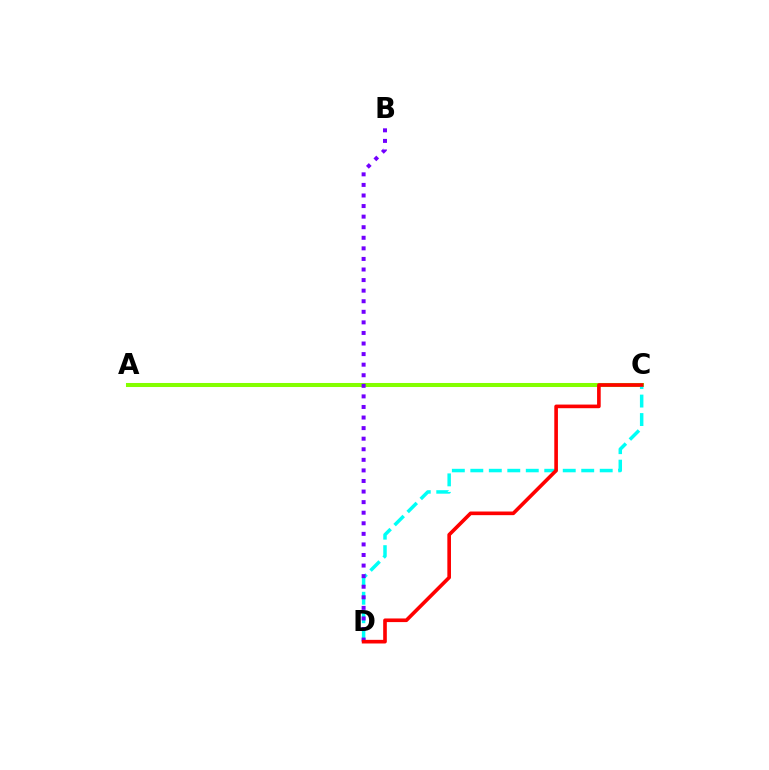{('A', 'C'): [{'color': '#84ff00', 'line_style': 'solid', 'thickness': 2.91}], ('C', 'D'): [{'color': '#00fff6', 'line_style': 'dashed', 'thickness': 2.51}, {'color': '#ff0000', 'line_style': 'solid', 'thickness': 2.62}], ('B', 'D'): [{'color': '#7200ff', 'line_style': 'dotted', 'thickness': 2.87}]}